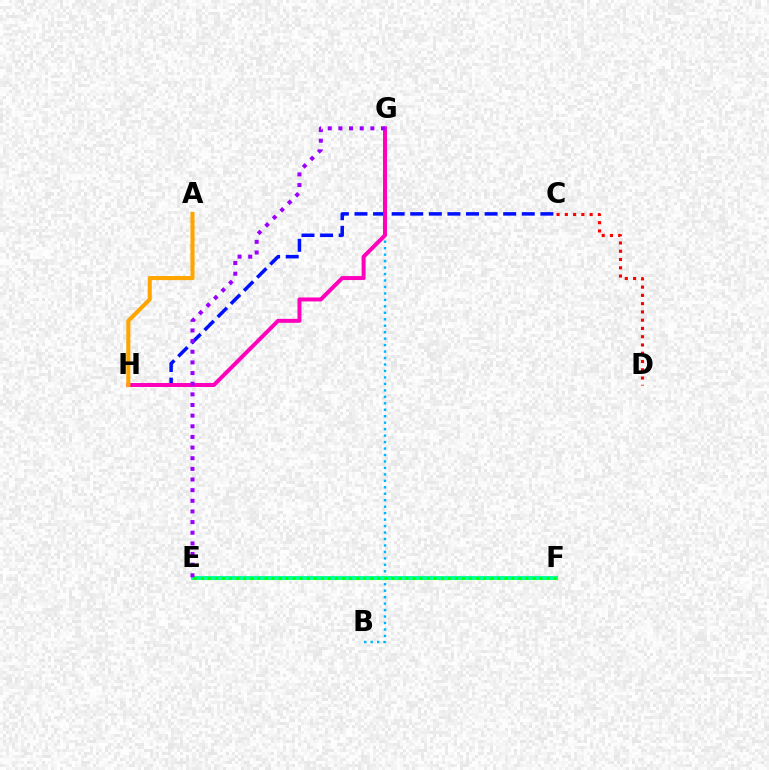{('C', 'H'): [{'color': '#0010ff', 'line_style': 'dashed', 'thickness': 2.53}], ('B', 'G'): [{'color': '#00b5ff', 'line_style': 'dotted', 'thickness': 1.76}], ('E', 'F'): [{'color': '#b3ff00', 'line_style': 'solid', 'thickness': 2.26}, {'color': '#00ff9d', 'line_style': 'solid', 'thickness': 2.81}, {'color': '#08ff00', 'line_style': 'dotted', 'thickness': 1.92}], ('C', 'D'): [{'color': '#ff0000', 'line_style': 'dotted', 'thickness': 2.25}], ('G', 'H'): [{'color': '#ff00bd', 'line_style': 'solid', 'thickness': 2.86}], ('E', 'G'): [{'color': '#9b00ff', 'line_style': 'dotted', 'thickness': 2.89}], ('A', 'H'): [{'color': '#ffa500', 'line_style': 'solid', 'thickness': 2.94}]}